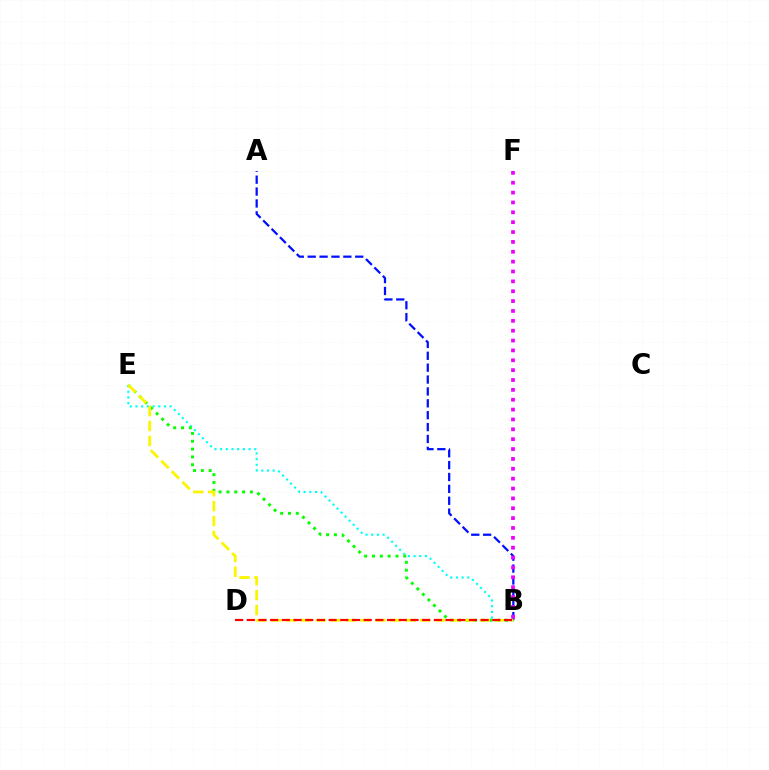{('A', 'B'): [{'color': '#0010ff', 'line_style': 'dashed', 'thickness': 1.61}], ('B', 'E'): [{'color': '#00fff6', 'line_style': 'dotted', 'thickness': 1.55}, {'color': '#08ff00', 'line_style': 'dotted', 'thickness': 2.13}, {'color': '#fcf500', 'line_style': 'dashed', 'thickness': 2.02}], ('B', 'F'): [{'color': '#ee00ff', 'line_style': 'dotted', 'thickness': 2.68}], ('B', 'D'): [{'color': '#ff0000', 'line_style': 'dashed', 'thickness': 1.59}]}